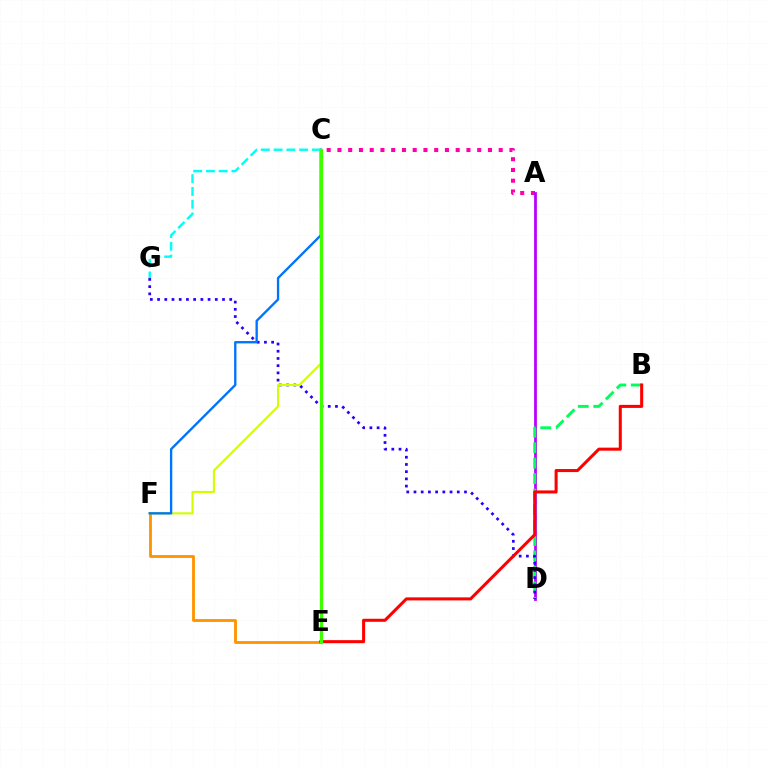{('E', 'F'): [{'color': '#ff9400', 'line_style': 'solid', 'thickness': 2.05}], ('A', 'C'): [{'color': '#ff00ac', 'line_style': 'dotted', 'thickness': 2.92}], ('A', 'D'): [{'color': '#b900ff', 'line_style': 'solid', 'thickness': 1.99}], ('B', 'D'): [{'color': '#00ff5c', 'line_style': 'dashed', 'thickness': 2.1}], ('D', 'G'): [{'color': '#2500ff', 'line_style': 'dotted', 'thickness': 1.96}], ('C', 'F'): [{'color': '#d1ff00', 'line_style': 'solid', 'thickness': 1.53}, {'color': '#0074ff', 'line_style': 'solid', 'thickness': 1.69}], ('B', 'E'): [{'color': '#ff0000', 'line_style': 'solid', 'thickness': 2.19}], ('C', 'G'): [{'color': '#00fff6', 'line_style': 'dashed', 'thickness': 1.73}], ('C', 'E'): [{'color': '#3dff00', 'line_style': 'solid', 'thickness': 2.34}]}